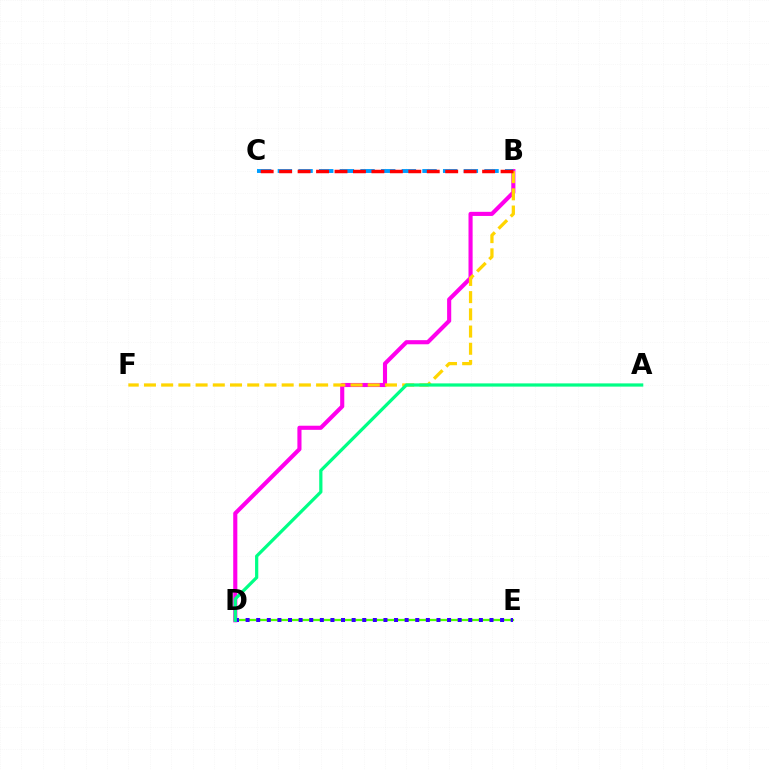{('B', 'D'): [{'color': '#ff00ed', 'line_style': 'solid', 'thickness': 2.96}], ('B', 'F'): [{'color': '#ffd500', 'line_style': 'dashed', 'thickness': 2.34}], ('D', 'E'): [{'color': '#4fff00', 'line_style': 'solid', 'thickness': 1.63}, {'color': '#3700ff', 'line_style': 'dotted', 'thickness': 2.88}], ('B', 'C'): [{'color': '#009eff', 'line_style': 'dashed', 'thickness': 2.81}, {'color': '#ff0000', 'line_style': 'dashed', 'thickness': 2.51}], ('A', 'D'): [{'color': '#00ff86', 'line_style': 'solid', 'thickness': 2.32}]}